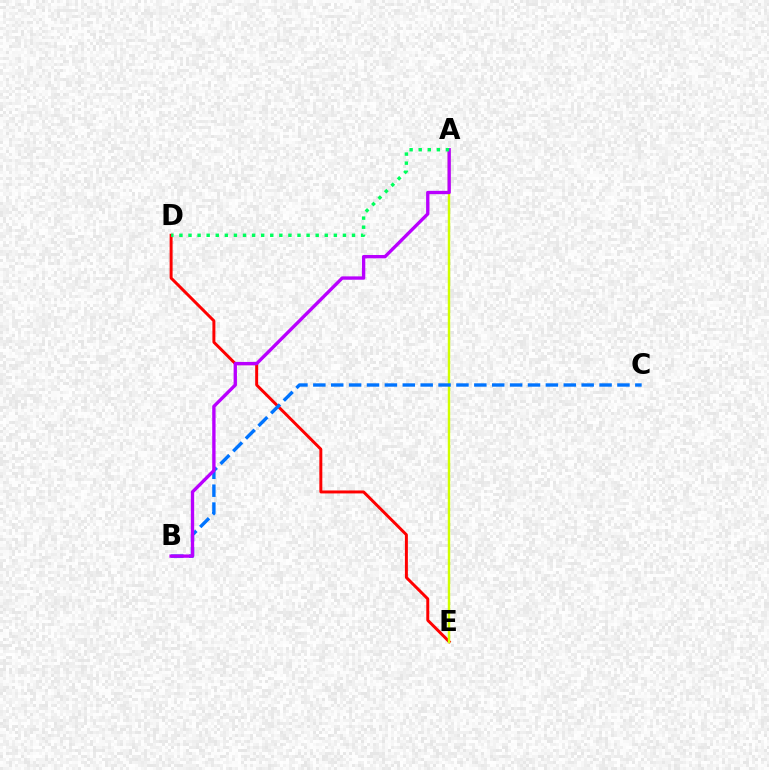{('D', 'E'): [{'color': '#ff0000', 'line_style': 'solid', 'thickness': 2.13}], ('A', 'E'): [{'color': '#d1ff00', 'line_style': 'solid', 'thickness': 1.75}], ('B', 'C'): [{'color': '#0074ff', 'line_style': 'dashed', 'thickness': 2.43}], ('A', 'B'): [{'color': '#b900ff', 'line_style': 'solid', 'thickness': 2.41}], ('A', 'D'): [{'color': '#00ff5c', 'line_style': 'dotted', 'thickness': 2.47}]}